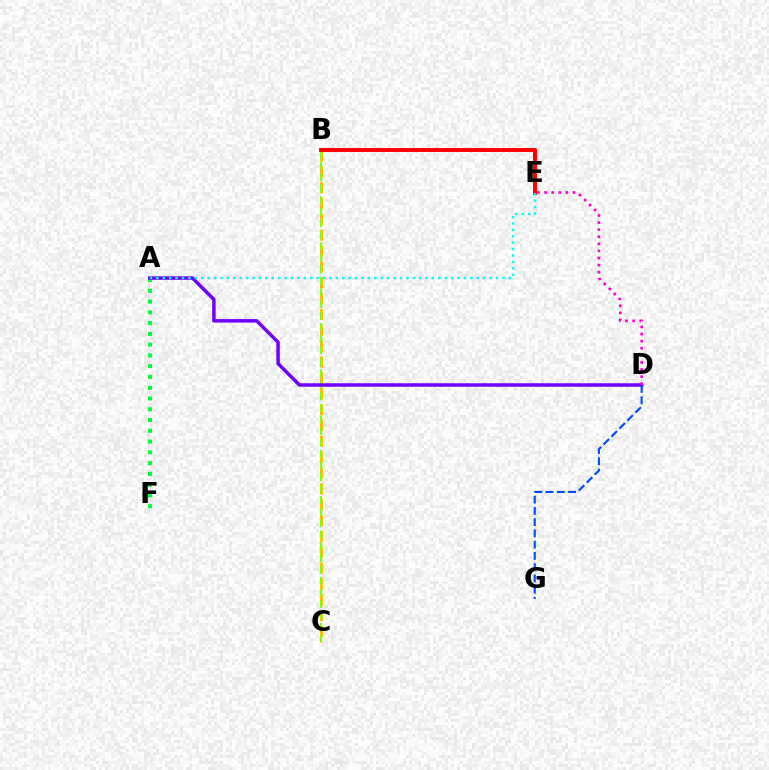{('B', 'C'): [{'color': '#ffbd00', 'line_style': 'dashed', 'thickness': 2.15}, {'color': '#84ff00', 'line_style': 'dashed', 'thickness': 1.57}], ('A', 'F'): [{'color': '#00ff39', 'line_style': 'dotted', 'thickness': 2.93}], ('A', 'D'): [{'color': '#7200ff', 'line_style': 'solid', 'thickness': 2.52}], ('D', 'E'): [{'color': '#ff00cf', 'line_style': 'dotted', 'thickness': 1.93}], ('D', 'G'): [{'color': '#004bff', 'line_style': 'dashed', 'thickness': 1.53}], ('B', 'E'): [{'color': '#ff0000', 'line_style': 'solid', 'thickness': 2.82}], ('A', 'E'): [{'color': '#00fff6', 'line_style': 'dotted', 'thickness': 1.74}]}